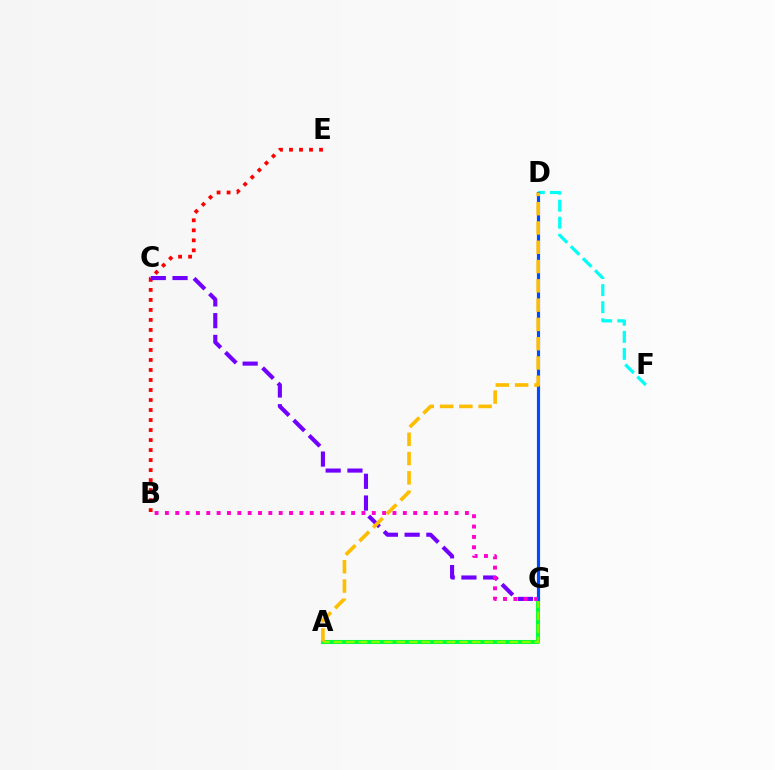{('A', 'G'): [{'color': '#00ff39', 'line_style': 'solid', 'thickness': 2.94}, {'color': '#84ff00', 'line_style': 'dashed', 'thickness': 1.71}], ('D', 'F'): [{'color': '#00fff6', 'line_style': 'dashed', 'thickness': 2.32}], ('B', 'E'): [{'color': '#ff0000', 'line_style': 'dotted', 'thickness': 2.72}], ('C', 'G'): [{'color': '#7200ff', 'line_style': 'dashed', 'thickness': 2.96}], ('D', 'G'): [{'color': '#004bff', 'line_style': 'solid', 'thickness': 2.27}], ('B', 'G'): [{'color': '#ff00cf', 'line_style': 'dotted', 'thickness': 2.81}], ('A', 'D'): [{'color': '#ffbd00', 'line_style': 'dashed', 'thickness': 2.62}]}